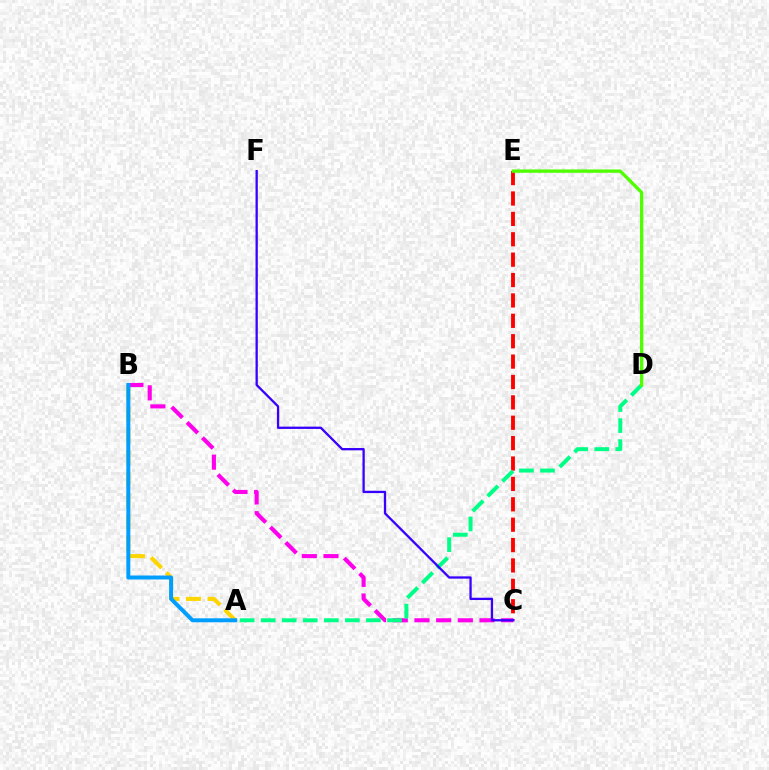{('A', 'B'): [{'color': '#ffd500', 'line_style': 'dashed', 'thickness': 2.93}, {'color': '#009eff', 'line_style': 'solid', 'thickness': 2.86}], ('B', 'C'): [{'color': '#ff00ed', 'line_style': 'dashed', 'thickness': 2.95}], ('C', 'E'): [{'color': '#ff0000', 'line_style': 'dashed', 'thickness': 2.77}], ('A', 'D'): [{'color': '#00ff86', 'line_style': 'dashed', 'thickness': 2.86}], ('D', 'E'): [{'color': '#4fff00', 'line_style': 'solid', 'thickness': 2.38}], ('C', 'F'): [{'color': '#3700ff', 'line_style': 'solid', 'thickness': 1.65}]}